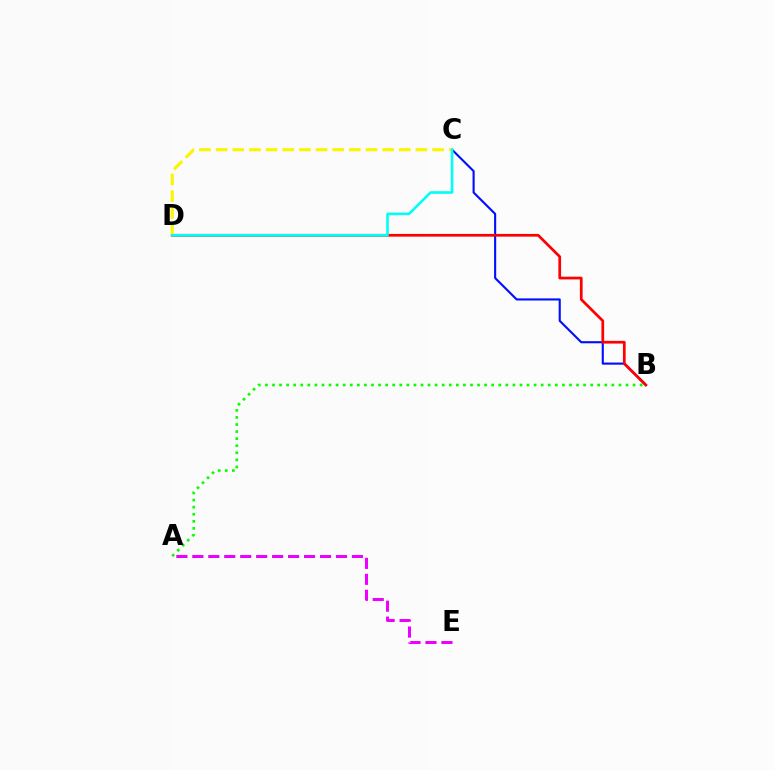{('A', 'B'): [{'color': '#08ff00', 'line_style': 'dotted', 'thickness': 1.92}], ('B', 'C'): [{'color': '#0010ff', 'line_style': 'solid', 'thickness': 1.53}], ('A', 'E'): [{'color': '#ee00ff', 'line_style': 'dashed', 'thickness': 2.17}], ('B', 'D'): [{'color': '#ff0000', 'line_style': 'solid', 'thickness': 1.96}], ('C', 'D'): [{'color': '#fcf500', 'line_style': 'dashed', 'thickness': 2.26}, {'color': '#00fff6', 'line_style': 'solid', 'thickness': 1.87}]}